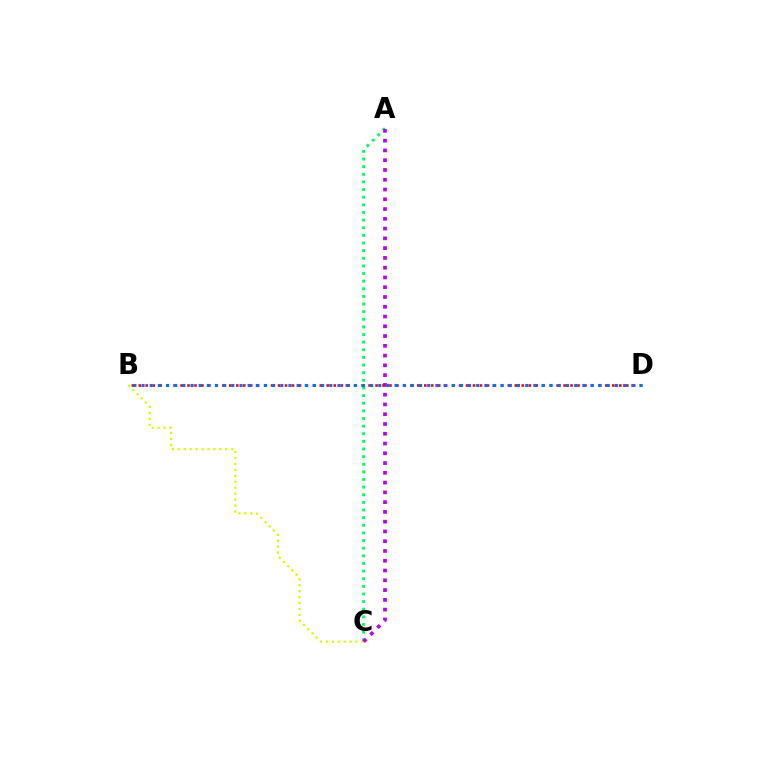{('A', 'C'): [{'color': '#00ff5c', 'line_style': 'dotted', 'thickness': 2.07}, {'color': '#b900ff', 'line_style': 'dotted', 'thickness': 2.65}], ('B', 'C'): [{'color': '#d1ff00', 'line_style': 'dotted', 'thickness': 1.61}], ('B', 'D'): [{'color': '#ff0000', 'line_style': 'dotted', 'thickness': 1.89}, {'color': '#0074ff', 'line_style': 'dotted', 'thickness': 2.22}]}